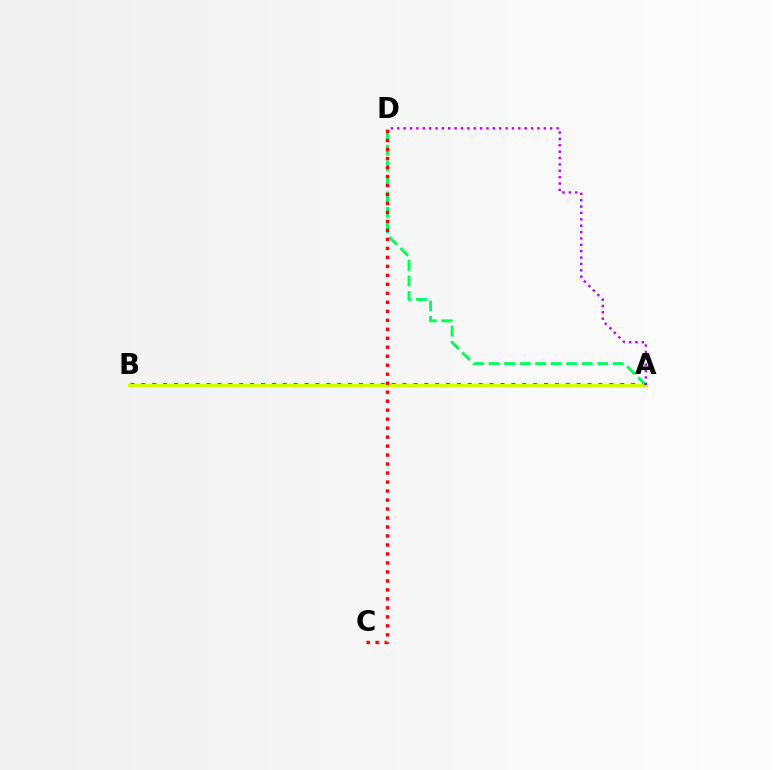{('A', 'B'): [{'color': '#0074ff', 'line_style': 'dotted', 'thickness': 2.96}, {'color': '#d1ff00', 'line_style': 'solid', 'thickness': 2.25}], ('A', 'D'): [{'color': '#00ff5c', 'line_style': 'dashed', 'thickness': 2.11}, {'color': '#b900ff', 'line_style': 'dotted', 'thickness': 1.73}], ('C', 'D'): [{'color': '#ff0000', 'line_style': 'dotted', 'thickness': 2.44}]}